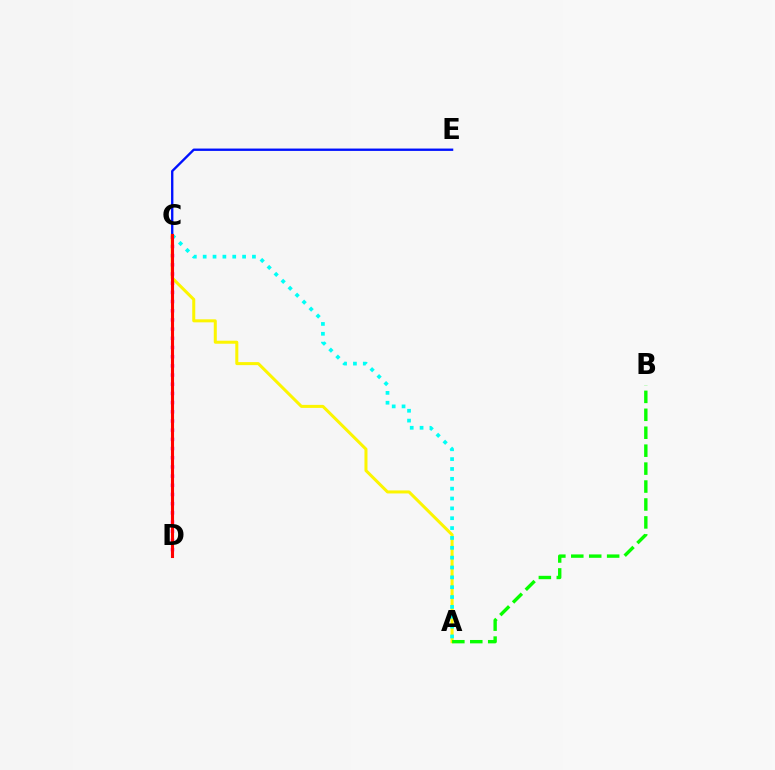{('A', 'C'): [{'color': '#fcf500', 'line_style': 'solid', 'thickness': 2.18}, {'color': '#00fff6', 'line_style': 'dotted', 'thickness': 2.68}], ('C', 'D'): [{'color': '#ee00ff', 'line_style': 'dotted', 'thickness': 2.5}, {'color': '#ff0000', 'line_style': 'solid', 'thickness': 2.22}], ('A', 'B'): [{'color': '#08ff00', 'line_style': 'dashed', 'thickness': 2.44}], ('C', 'E'): [{'color': '#0010ff', 'line_style': 'solid', 'thickness': 1.69}]}